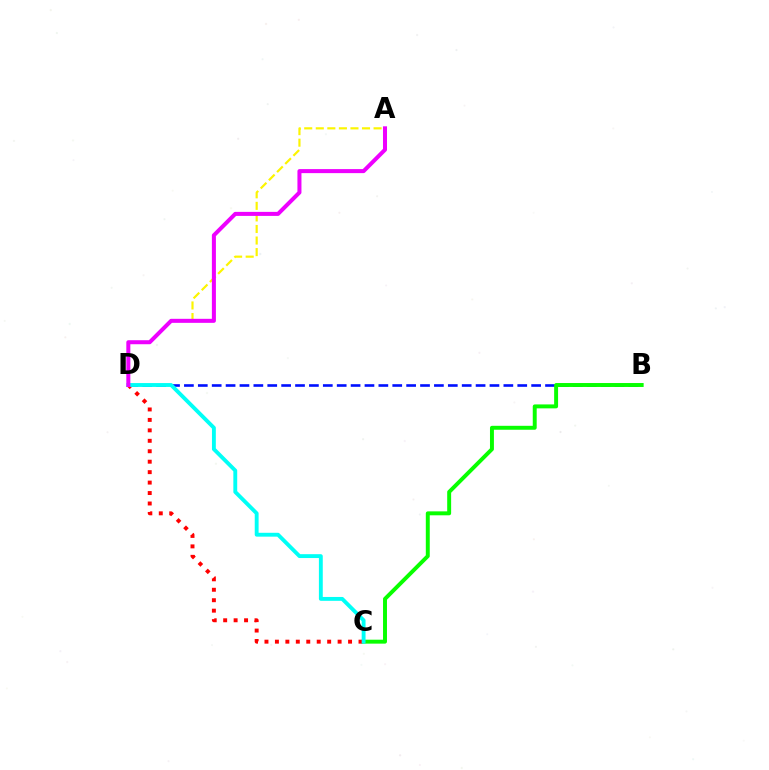{('B', 'D'): [{'color': '#0010ff', 'line_style': 'dashed', 'thickness': 1.89}], ('B', 'C'): [{'color': '#08ff00', 'line_style': 'solid', 'thickness': 2.83}], ('A', 'D'): [{'color': '#fcf500', 'line_style': 'dashed', 'thickness': 1.57}, {'color': '#ee00ff', 'line_style': 'solid', 'thickness': 2.9}], ('C', 'D'): [{'color': '#ff0000', 'line_style': 'dotted', 'thickness': 2.84}, {'color': '#00fff6', 'line_style': 'solid', 'thickness': 2.78}]}